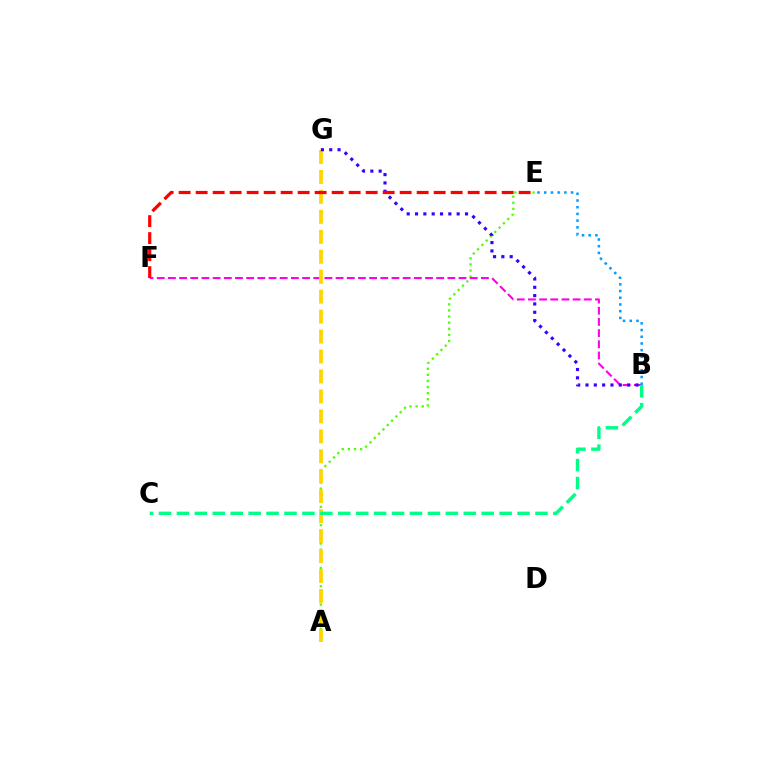{('A', 'E'): [{'color': '#4fff00', 'line_style': 'dotted', 'thickness': 1.66}], ('B', 'F'): [{'color': '#ff00ed', 'line_style': 'dashed', 'thickness': 1.52}], ('B', 'E'): [{'color': '#009eff', 'line_style': 'dotted', 'thickness': 1.82}], ('A', 'G'): [{'color': '#ffd500', 'line_style': 'dashed', 'thickness': 2.71}], ('B', 'G'): [{'color': '#3700ff', 'line_style': 'dotted', 'thickness': 2.26}], ('B', 'C'): [{'color': '#00ff86', 'line_style': 'dashed', 'thickness': 2.44}], ('E', 'F'): [{'color': '#ff0000', 'line_style': 'dashed', 'thickness': 2.31}]}